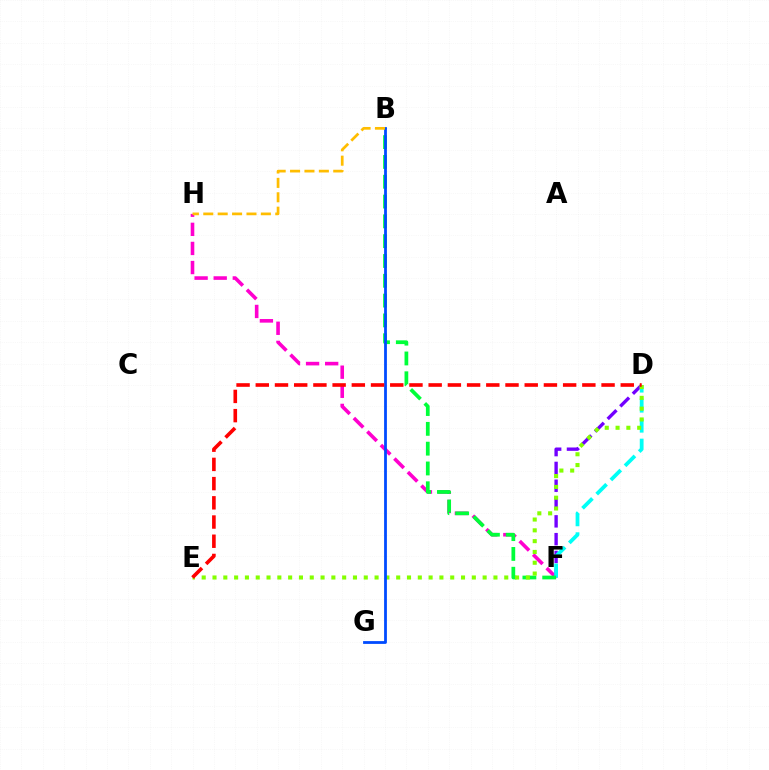{('F', 'H'): [{'color': '#ff00cf', 'line_style': 'dashed', 'thickness': 2.6}], ('D', 'F'): [{'color': '#7200ff', 'line_style': 'dashed', 'thickness': 2.42}, {'color': '#00fff6', 'line_style': 'dashed', 'thickness': 2.72}], ('B', 'F'): [{'color': '#00ff39', 'line_style': 'dashed', 'thickness': 2.69}], ('D', 'E'): [{'color': '#84ff00', 'line_style': 'dotted', 'thickness': 2.94}, {'color': '#ff0000', 'line_style': 'dashed', 'thickness': 2.61}], ('B', 'G'): [{'color': '#004bff', 'line_style': 'solid', 'thickness': 2.01}], ('B', 'H'): [{'color': '#ffbd00', 'line_style': 'dashed', 'thickness': 1.96}]}